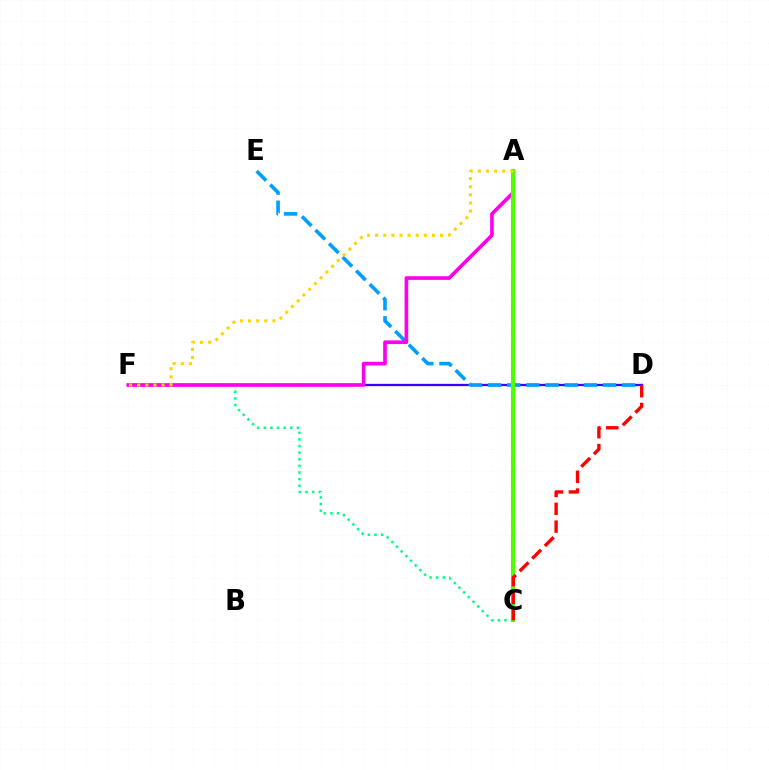{('D', 'F'): [{'color': '#3700ff', 'line_style': 'solid', 'thickness': 1.64}], ('D', 'E'): [{'color': '#009eff', 'line_style': 'dashed', 'thickness': 2.6}], ('C', 'F'): [{'color': '#00ff86', 'line_style': 'dotted', 'thickness': 1.8}], ('A', 'F'): [{'color': '#ff00ed', 'line_style': 'solid', 'thickness': 2.63}, {'color': '#ffd500', 'line_style': 'dotted', 'thickness': 2.21}], ('A', 'C'): [{'color': '#4fff00', 'line_style': 'solid', 'thickness': 2.95}], ('C', 'D'): [{'color': '#ff0000', 'line_style': 'dashed', 'thickness': 2.42}]}